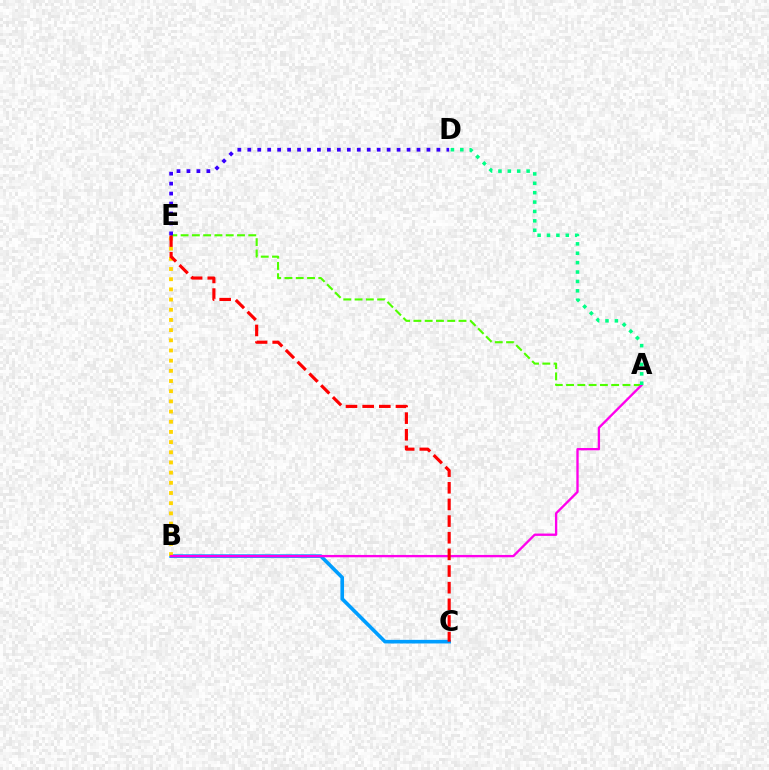{('B', 'C'): [{'color': '#009eff', 'line_style': 'solid', 'thickness': 2.61}], ('B', 'E'): [{'color': '#ffd500', 'line_style': 'dotted', 'thickness': 2.77}], ('A', 'E'): [{'color': '#4fff00', 'line_style': 'dashed', 'thickness': 1.53}], ('A', 'B'): [{'color': '#ff00ed', 'line_style': 'solid', 'thickness': 1.68}], ('A', 'D'): [{'color': '#00ff86', 'line_style': 'dotted', 'thickness': 2.55}], ('C', 'E'): [{'color': '#ff0000', 'line_style': 'dashed', 'thickness': 2.26}], ('D', 'E'): [{'color': '#3700ff', 'line_style': 'dotted', 'thickness': 2.7}]}